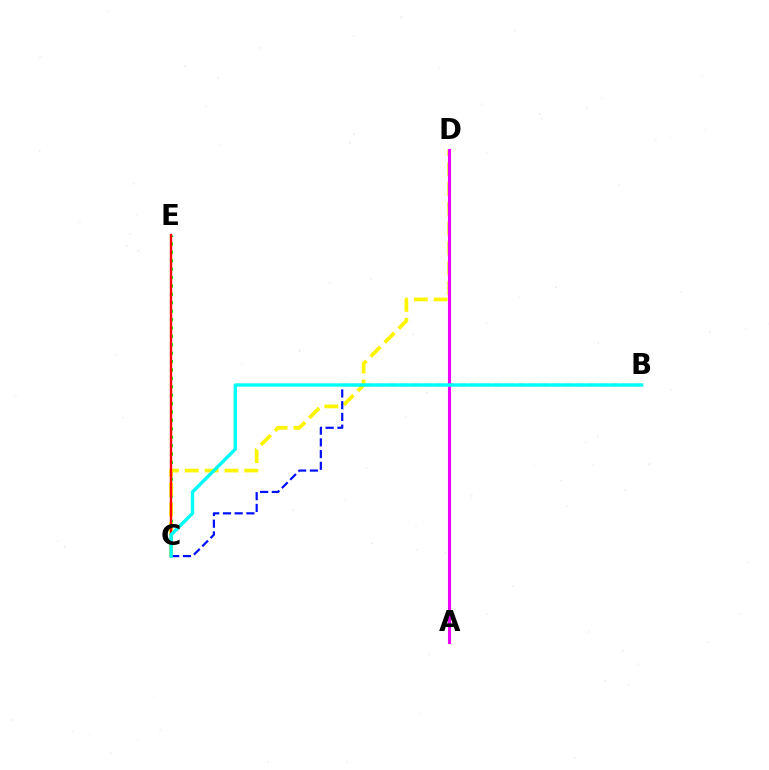{('C', 'E'): [{'color': '#08ff00', 'line_style': 'dotted', 'thickness': 2.28}, {'color': '#ff0000', 'line_style': 'solid', 'thickness': 1.7}], ('C', 'D'): [{'color': '#fcf500', 'line_style': 'dashed', 'thickness': 2.7}], ('B', 'C'): [{'color': '#0010ff', 'line_style': 'dashed', 'thickness': 1.59}, {'color': '#00fff6', 'line_style': 'solid', 'thickness': 2.43}], ('A', 'D'): [{'color': '#ee00ff', 'line_style': 'solid', 'thickness': 2.23}]}